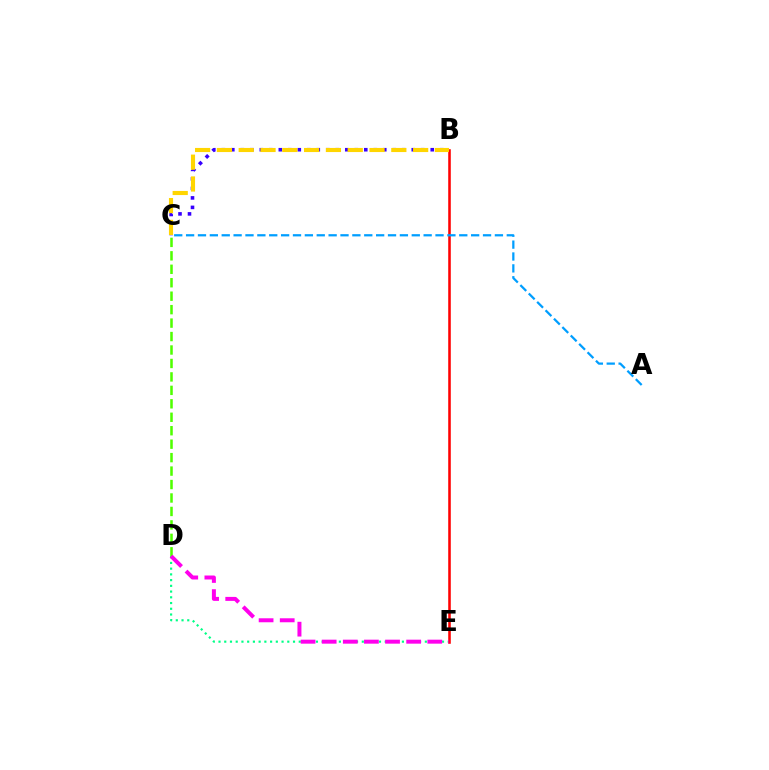{('D', 'E'): [{'color': '#00ff86', 'line_style': 'dotted', 'thickness': 1.56}, {'color': '#ff00ed', 'line_style': 'dashed', 'thickness': 2.87}], ('B', 'E'): [{'color': '#ff0000', 'line_style': 'solid', 'thickness': 1.84}], ('B', 'C'): [{'color': '#3700ff', 'line_style': 'dotted', 'thickness': 2.58}, {'color': '#ffd500', 'line_style': 'dashed', 'thickness': 2.96}], ('C', 'D'): [{'color': '#4fff00', 'line_style': 'dashed', 'thickness': 1.83}], ('A', 'C'): [{'color': '#009eff', 'line_style': 'dashed', 'thickness': 1.61}]}